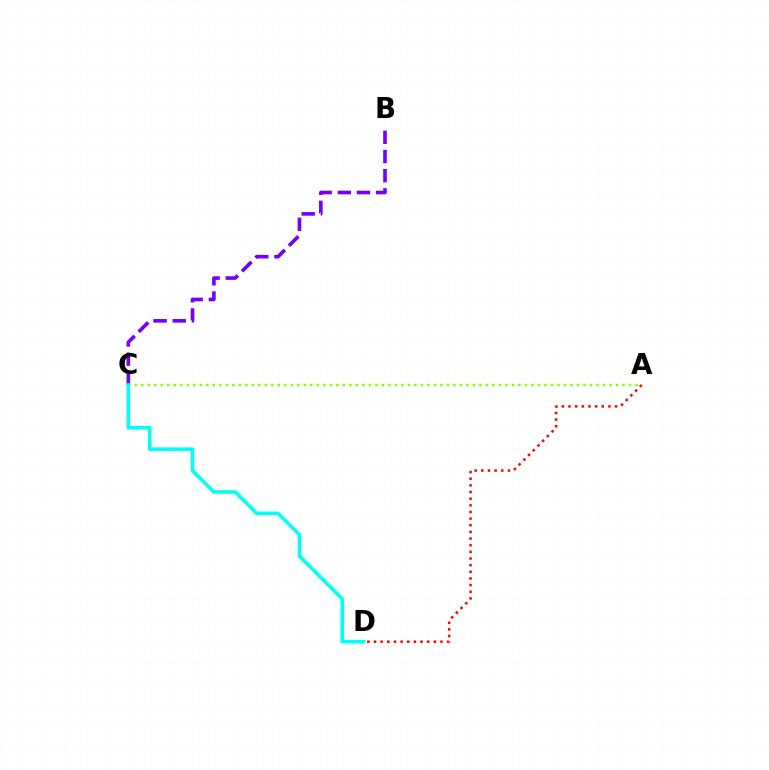{('B', 'C'): [{'color': '#7200ff', 'line_style': 'dashed', 'thickness': 2.6}], ('A', 'C'): [{'color': '#84ff00', 'line_style': 'dotted', 'thickness': 1.77}], ('C', 'D'): [{'color': '#00fff6', 'line_style': 'solid', 'thickness': 2.58}], ('A', 'D'): [{'color': '#ff0000', 'line_style': 'dotted', 'thickness': 1.81}]}